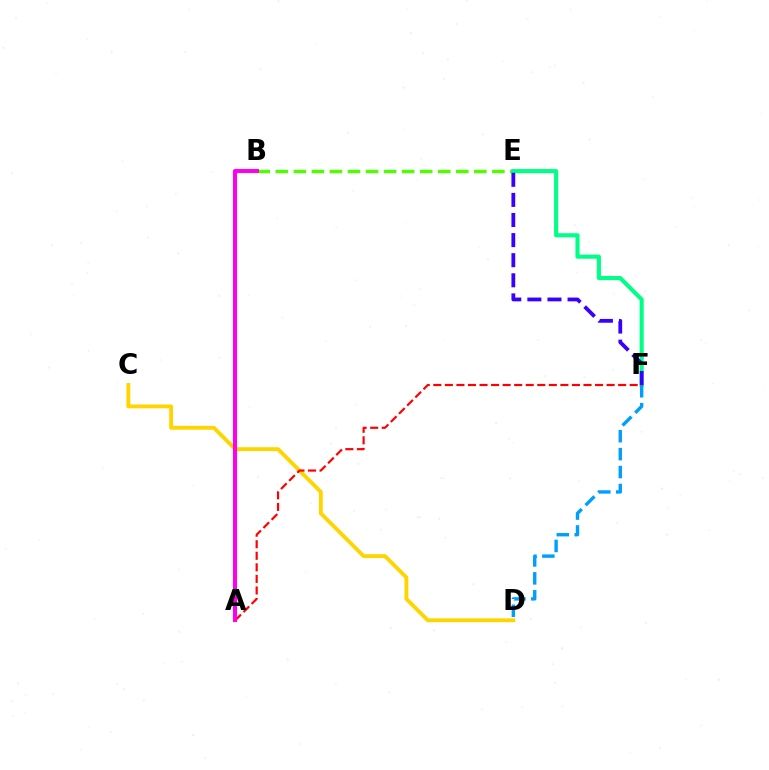{('B', 'E'): [{'color': '#4fff00', 'line_style': 'dashed', 'thickness': 2.45}], ('C', 'D'): [{'color': '#ffd500', 'line_style': 'solid', 'thickness': 2.78}], ('E', 'F'): [{'color': '#00ff86', 'line_style': 'solid', 'thickness': 2.96}, {'color': '#3700ff', 'line_style': 'dashed', 'thickness': 2.73}], ('D', 'F'): [{'color': '#009eff', 'line_style': 'dashed', 'thickness': 2.44}], ('A', 'F'): [{'color': '#ff0000', 'line_style': 'dashed', 'thickness': 1.57}], ('A', 'B'): [{'color': '#ff00ed', 'line_style': 'solid', 'thickness': 2.92}]}